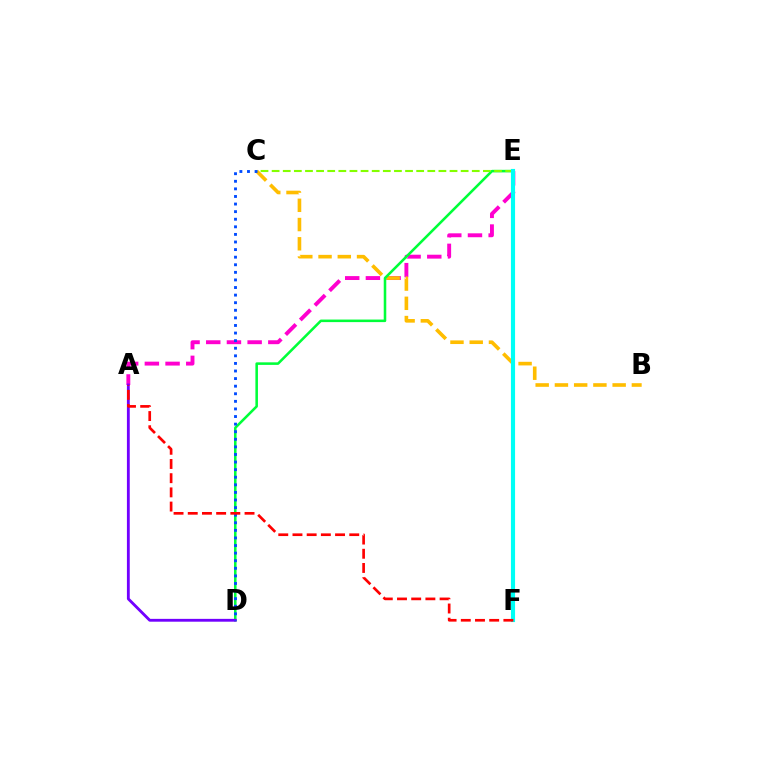{('A', 'E'): [{'color': '#ff00cf', 'line_style': 'dashed', 'thickness': 2.81}], ('B', 'C'): [{'color': '#ffbd00', 'line_style': 'dashed', 'thickness': 2.61}], ('D', 'E'): [{'color': '#00ff39', 'line_style': 'solid', 'thickness': 1.84}], ('A', 'D'): [{'color': '#7200ff', 'line_style': 'solid', 'thickness': 2.04}], ('C', 'E'): [{'color': '#84ff00', 'line_style': 'dashed', 'thickness': 1.51}], ('E', 'F'): [{'color': '#00fff6', 'line_style': 'solid', 'thickness': 2.97}], ('C', 'D'): [{'color': '#004bff', 'line_style': 'dotted', 'thickness': 2.06}], ('A', 'F'): [{'color': '#ff0000', 'line_style': 'dashed', 'thickness': 1.93}]}